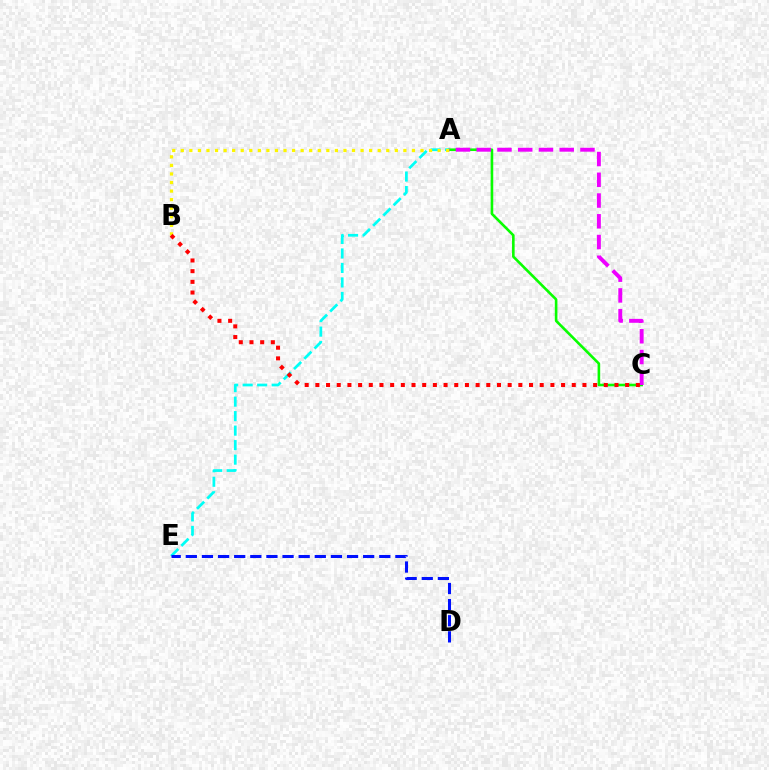{('A', 'C'): [{'color': '#08ff00', 'line_style': 'solid', 'thickness': 1.88}, {'color': '#ee00ff', 'line_style': 'dashed', 'thickness': 2.82}], ('A', 'E'): [{'color': '#00fff6', 'line_style': 'dashed', 'thickness': 1.97}], ('A', 'B'): [{'color': '#fcf500', 'line_style': 'dotted', 'thickness': 2.33}], ('D', 'E'): [{'color': '#0010ff', 'line_style': 'dashed', 'thickness': 2.19}], ('B', 'C'): [{'color': '#ff0000', 'line_style': 'dotted', 'thickness': 2.9}]}